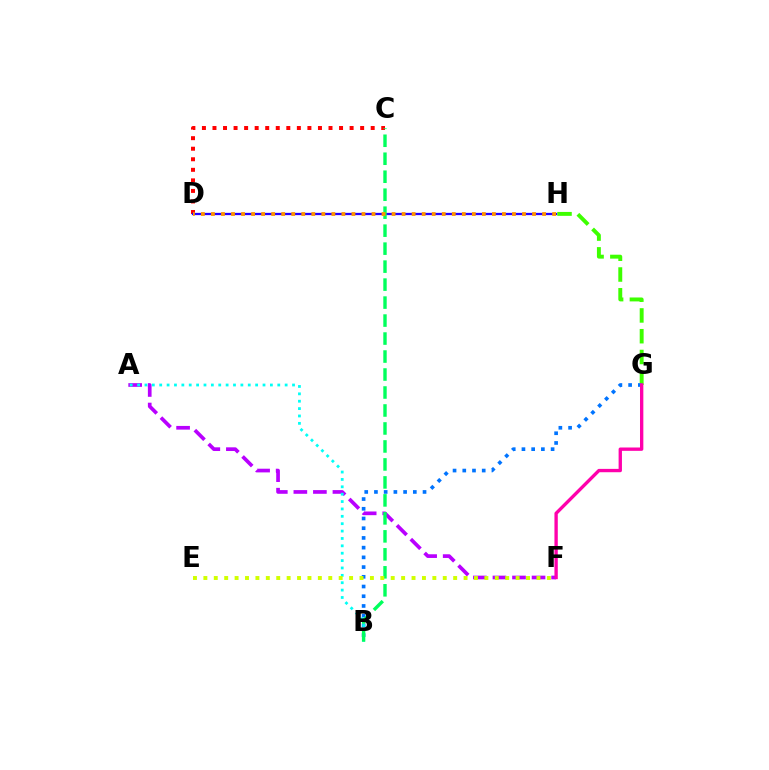{('A', 'F'): [{'color': '#b900ff', 'line_style': 'dashed', 'thickness': 2.66}], ('C', 'D'): [{'color': '#ff0000', 'line_style': 'dotted', 'thickness': 2.87}], ('G', 'H'): [{'color': '#3dff00', 'line_style': 'dashed', 'thickness': 2.82}], ('B', 'G'): [{'color': '#0074ff', 'line_style': 'dotted', 'thickness': 2.64}], ('D', 'H'): [{'color': '#2500ff', 'line_style': 'solid', 'thickness': 1.63}, {'color': '#ff9400', 'line_style': 'dotted', 'thickness': 2.73}], ('A', 'B'): [{'color': '#00fff6', 'line_style': 'dotted', 'thickness': 2.0}], ('B', 'C'): [{'color': '#00ff5c', 'line_style': 'dashed', 'thickness': 2.44}], ('F', 'G'): [{'color': '#ff00ac', 'line_style': 'solid', 'thickness': 2.41}], ('E', 'F'): [{'color': '#d1ff00', 'line_style': 'dotted', 'thickness': 2.83}]}